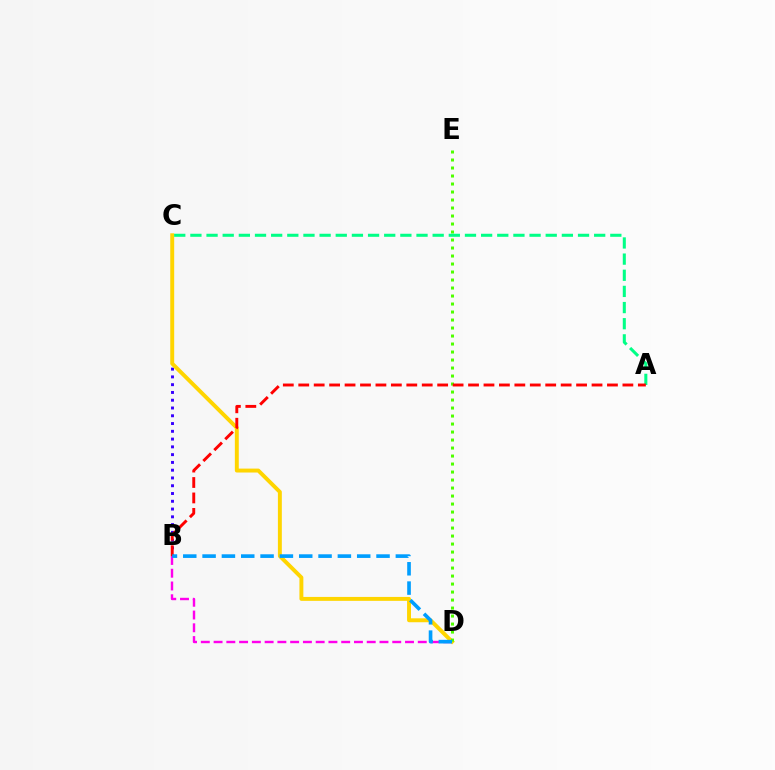{('B', 'C'): [{'color': '#3700ff', 'line_style': 'dotted', 'thickness': 2.11}], ('B', 'D'): [{'color': '#ff00ed', 'line_style': 'dashed', 'thickness': 1.73}, {'color': '#009eff', 'line_style': 'dashed', 'thickness': 2.63}], ('C', 'D'): [{'color': '#ffd500', 'line_style': 'solid', 'thickness': 2.83}], ('D', 'E'): [{'color': '#4fff00', 'line_style': 'dotted', 'thickness': 2.17}], ('A', 'C'): [{'color': '#00ff86', 'line_style': 'dashed', 'thickness': 2.19}], ('A', 'B'): [{'color': '#ff0000', 'line_style': 'dashed', 'thickness': 2.1}]}